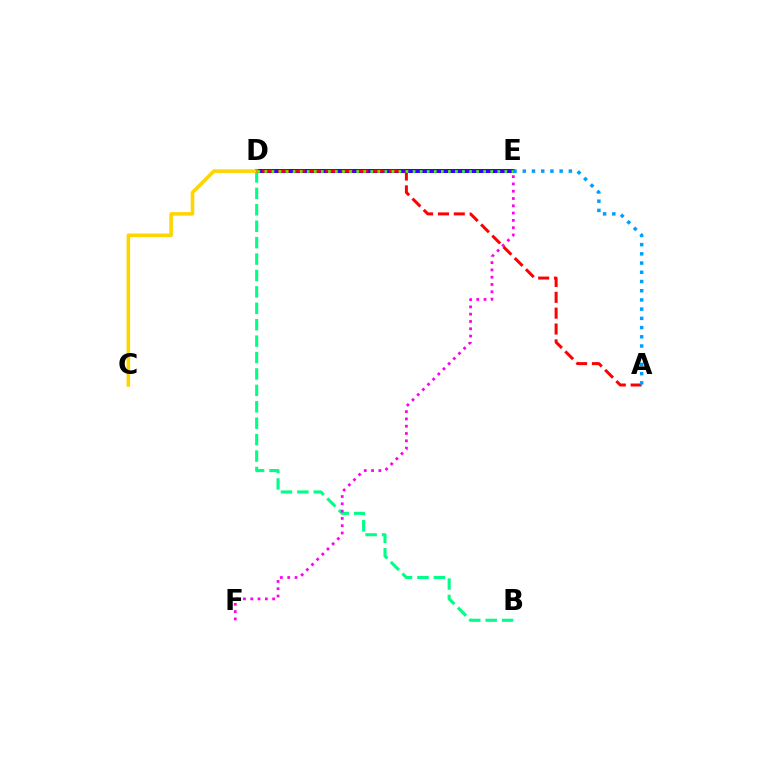{('B', 'D'): [{'color': '#00ff86', 'line_style': 'dashed', 'thickness': 2.23}], ('D', 'E'): [{'color': '#3700ff', 'line_style': 'solid', 'thickness': 2.9}, {'color': '#4fff00', 'line_style': 'dotted', 'thickness': 1.92}], ('C', 'D'): [{'color': '#ffd500', 'line_style': 'solid', 'thickness': 2.56}], ('E', 'F'): [{'color': '#ff00ed', 'line_style': 'dotted', 'thickness': 1.98}], ('A', 'D'): [{'color': '#ff0000', 'line_style': 'dashed', 'thickness': 2.15}], ('A', 'E'): [{'color': '#009eff', 'line_style': 'dotted', 'thickness': 2.5}]}